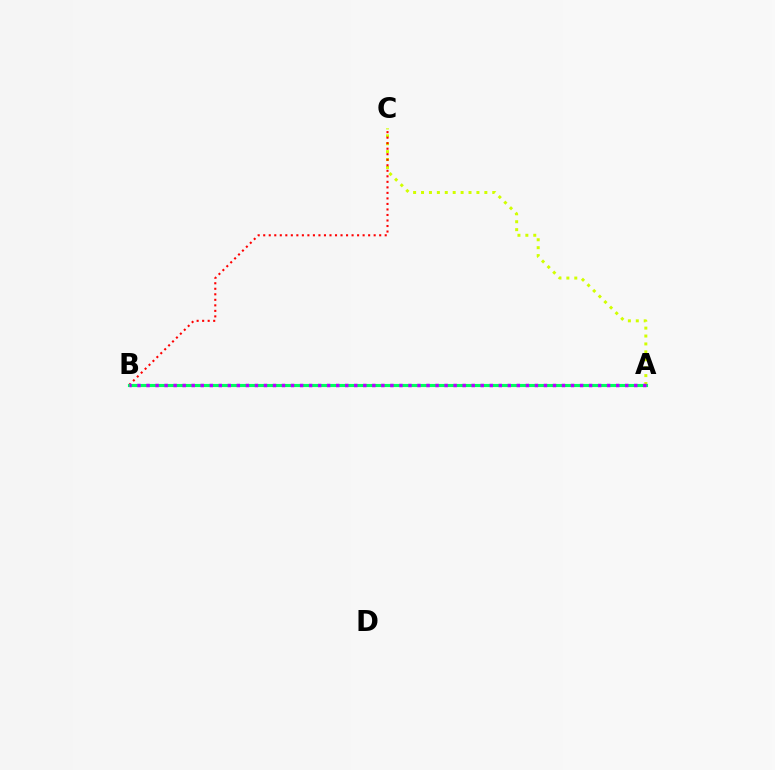{('A', 'C'): [{'color': '#d1ff00', 'line_style': 'dotted', 'thickness': 2.15}], ('A', 'B'): [{'color': '#0074ff', 'line_style': 'dotted', 'thickness': 2.04}, {'color': '#00ff5c', 'line_style': 'solid', 'thickness': 2.24}, {'color': '#b900ff', 'line_style': 'dotted', 'thickness': 2.45}], ('B', 'C'): [{'color': '#ff0000', 'line_style': 'dotted', 'thickness': 1.5}]}